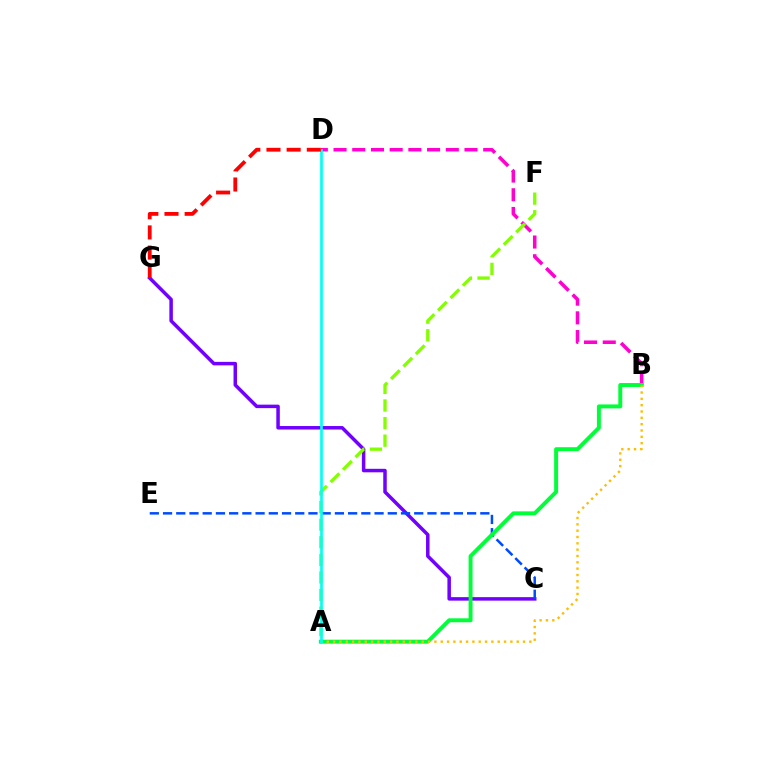{('C', 'G'): [{'color': '#7200ff', 'line_style': 'solid', 'thickness': 2.52}], ('B', 'D'): [{'color': '#ff00cf', 'line_style': 'dashed', 'thickness': 2.54}], ('A', 'F'): [{'color': '#84ff00', 'line_style': 'dashed', 'thickness': 2.39}], ('C', 'E'): [{'color': '#004bff', 'line_style': 'dashed', 'thickness': 1.8}], ('A', 'B'): [{'color': '#00ff39', 'line_style': 'solid', 'thickness': 2.83}, {'color': '#ffbd00', 'line_style': 'dotted', 'thickness': 1.72}], ('A', 'D'): [{'color': '#00fff6', 'line_style': 'solid', 'thickness': 1.92}], ('D', 'G'): [{'color': '#ff0000', 'line_style': 'dashed', 'thickness': 2.74}]}